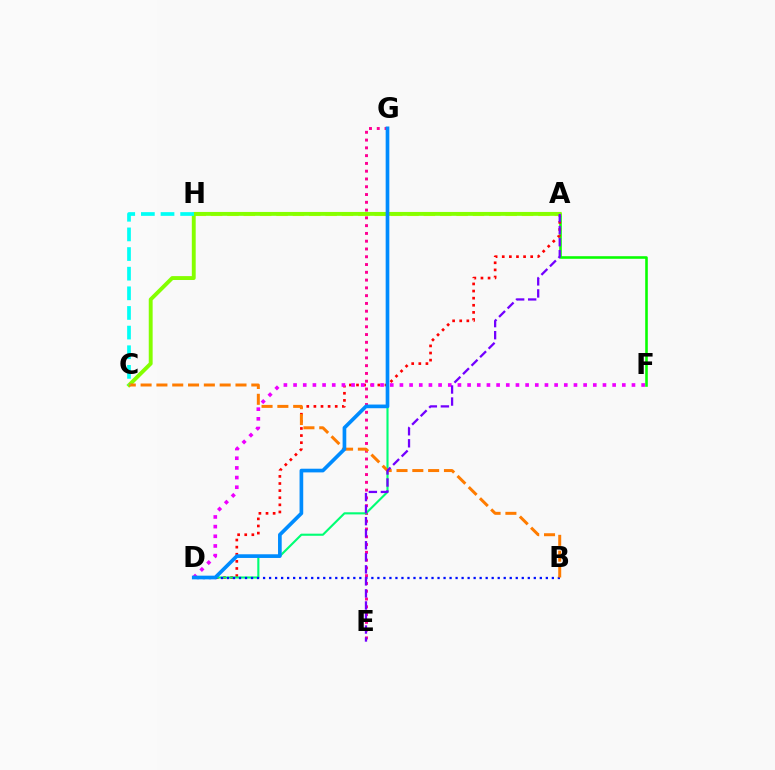{('A', 'H'): [{'color': '#fcf500', 'line_style': 'dashed', 'thickness': 2.22}], ('A', 'F'): [{'color': '#08ff00', 'line_style': 'solid', 'thickness': 1.86}], ('E', 'G'): [{'color': '#ff0094', 'line_style': 'dotted', 'thickness': 2.11}], ('A', 'D'): [{'color': '#ff0000', 'line_style': 'dotted', 'thickness': 1.93}], ('D', 'G'): [{'color': '#00ff74', 'line_style': 'solid', 'thickness': 1.53}, {'color': '#008cff', 'line_style': 'solid', 'thickness': 2.65}], ('B', 'D'): [{'color': '#0010ff', 'line_style': 'dotted', 'thickness': 1.63}], ('A', 'C'): [{'color': '#84ff00', 'line_style': 'solid', 'thickness': 2.8}], ('B', 'C'): [{'color': '#ff7c00', 'line_style': 'dashed', 'thickness': 2.15}], ('D', 'F'): [{'color': '#ee00ff', 'line_style': 'dotted', 'thickness': 2.63}], ('C', 'H'): [{'color': '#00fff6', 'line_style': 'dashed', 'thickness': 2.67}], ('A', 'E'): [{'color': '#7200ff', 'line_style': 'dashed', 'thickness': 1.64}]}